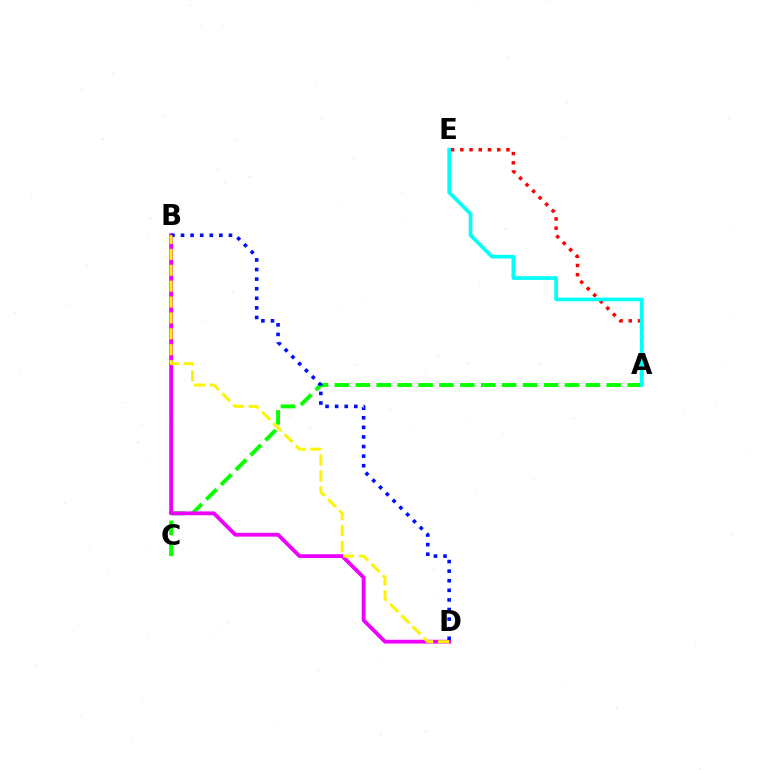{('A', 'E'): [{'color': '#ff0000', 'line_style': 'dotted', 'thickness': 2.51}, {'color': '#00fff6', 'line_style': 'solid', 'thickness': 2.64}], ('A', 'C'): [{'color': '#08ff00', 'line_style': 'dashed', 'thickness': 2.84}], ('B', 'D'): [{'color': '#ee00ff', 'line_style': 'solid', 'thickness': 2.74}, {'color': '#0010ff', 'line_style': 'dotted', 'thickness': 2.61}, {'color': '#fcf500', 'line_style': 'dashed', 'thickness': 2.16}]}